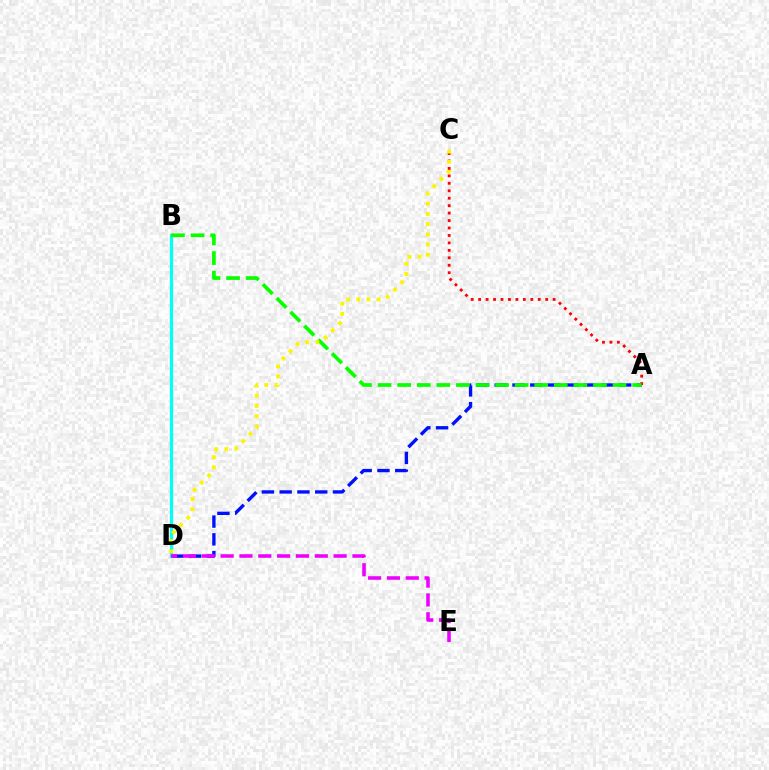{('A', 'D'): [{'color': '#0010ff', 'line_style': 'dashed', 'thickness': 2.41}], ('B', 'D'): [{'color': '#00fff6', 'line_style': 'solid', 'thickness': 2.3}], ('A', 'C'): [{'color': '#ff0000', 'line_style': 'dotted', 'thickness': 2.02}], ('A', 'B'): [{'color': '#08ff00', 'line_style': 'dashed', 'thickness': 2.66}], ('D', 'E'): [{'color': '#ee00ff', 'line_style': 'dashed', 'thickness': 2.56}], ('C', 'D'): [{'color': '#fcf500', 'line_style': 'dotted', 'thickness': 2.76}]}